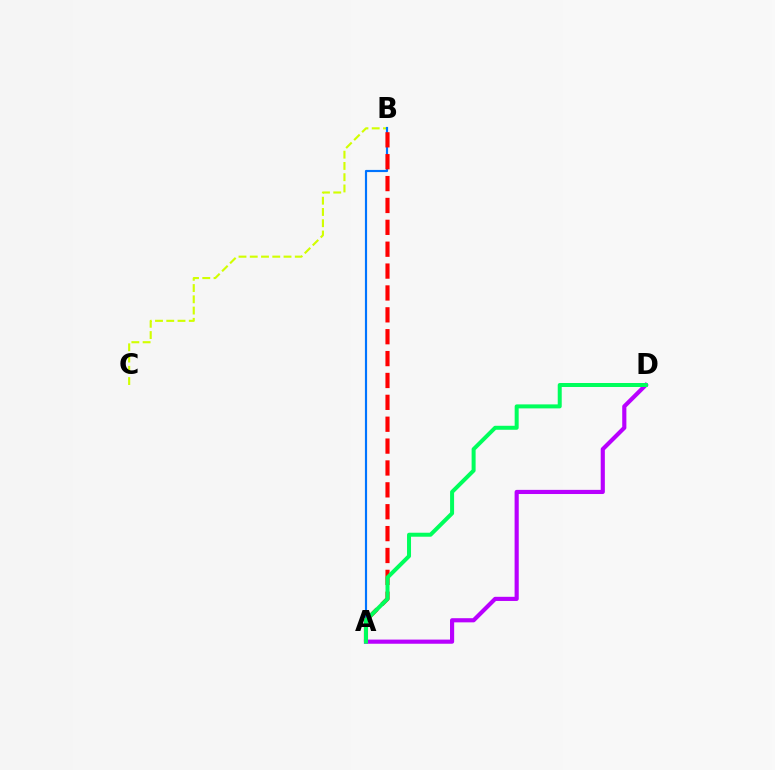{('B', 'C'): [{'color': '#d1ff00', 'line_style': 'dashed', 'thickness': 1.53}], ('A', 'B'): [{'color': '#0074ff', 'line_style': 'solid', 'thickness': 1.56}, {'color': '#ff0000', 'line_style': 'dashed', 'thickness': 2.97}], ('A', 'D'): [{'color': '#b900ff', 'line_style': 'solid', 'thickness': 2.99}, {'color': '#00ff5c', 'line_style': 'solid', 'thickness': 2.88}]}